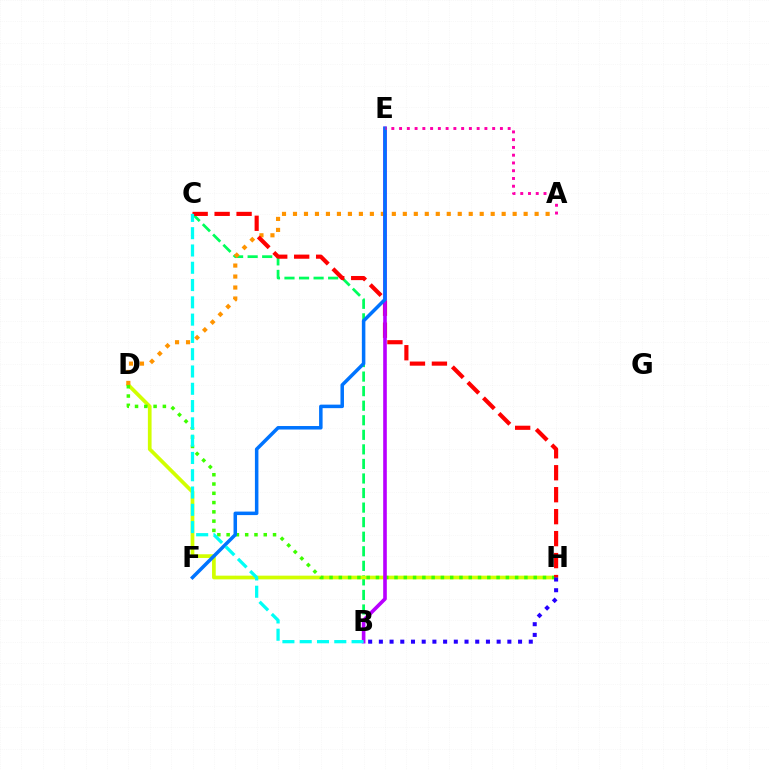{('B', 'C'): [{'color': '#00ff5c', 'line_style': 'dashed', 'thickness': 1.98}, {'color': '#00fff6', 'line_style': 'dashed', 'thickness': 2.35}], ('D', 'H'): [{'color': '#d1ff00', 'line_style': 'solid', 'thickness': 2.66}, {'color': '#3dff00', 'line_style': 'dotted', 'thickness': 2.52}], ('A', 'D'): [{'color': '#ff9400', 'line_style': 'dotted', 'thickness': 2.98}], ('C', 'H'): [{'color': '#ff0000', 'line_style': 'dashed', 'thickness': 2.98}], ('B', 'E'): [{'color': '#b900ff', 'line_style': 'solid', 'thickness': 2.61}], ('E', 'F'): [{'color': '#0074ff', 'line_style': 'solid', 'thickness': 2.53}], ('B', 'H'): [{'color': '#2500ff', 'line_style': 'dotted', 'thickness': 2.91}], ('A', 'E'): [{'color': '#ff00ac', 'line_style': 'dotted', 'thickness': 2.11}]}